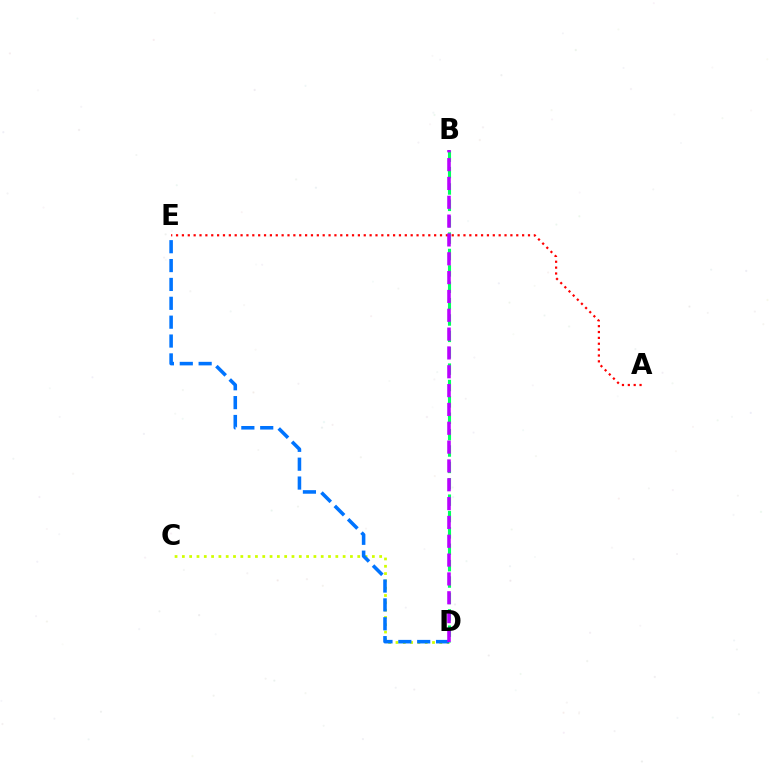{('C', 'D'): [{'color': '#d1ff00', 'line_style': 'dotted', 'thickness': 1.99}], ('B', 'D'): [{'color': '#00ff5c', 'line_style': 'dashed', 'thickness': 2.23}, {'color': '#b900ff', 'line_style': 'dashed', 'thickness': 2.56}], ('A', 'E'): [{'color': '#ff0000', 'line_style': 'dotted', 'thickness': 1.59}], ('D', 'E'): [{'color': '#0074ff', 'line_style': 'dashed', 'thickness': 2.56}]}